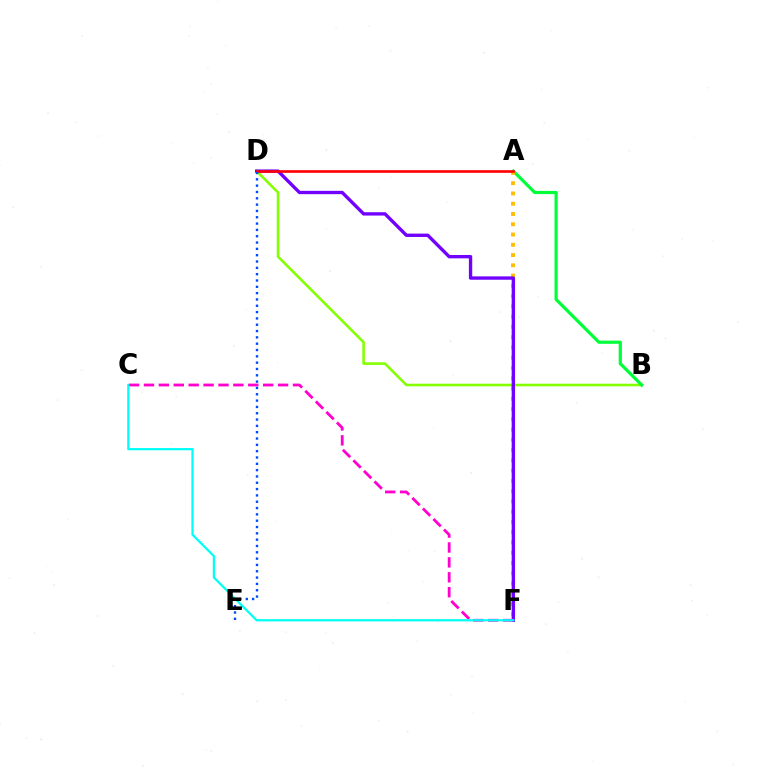{('B', 'D'): [{'color': '#84ff00', 'line_style': 'solid', 'thickness': 1.86}], ('A', 'B'): [{'color': '#00ff39', 'line_style': 'solid', 'thickness': 2.3}], ('A', 'F'): [{'color': '#ffbd00', 'line_style': 'dotted', 'thickness': 2.79}], ('D', 'F'): [{'color': '#7200ff', 'line_style': 'solid', 'thickness': 2.41}], ('A', 'D'): [{'color': '#ff0000', 'line_style': 'solid', 'thickness': 1.9}], ('C', 'F'): [{'color': '#ff00cf', 'line_style': 'dashed', 'thickness': 2.02}, {'color': '#00fff6', 'line_style': 'solid', 'thickness': 1.61}], ('D', 'E'): [{'color': '#004bff', 'line_style': 'dotted', 'thickness': 1.72}]}